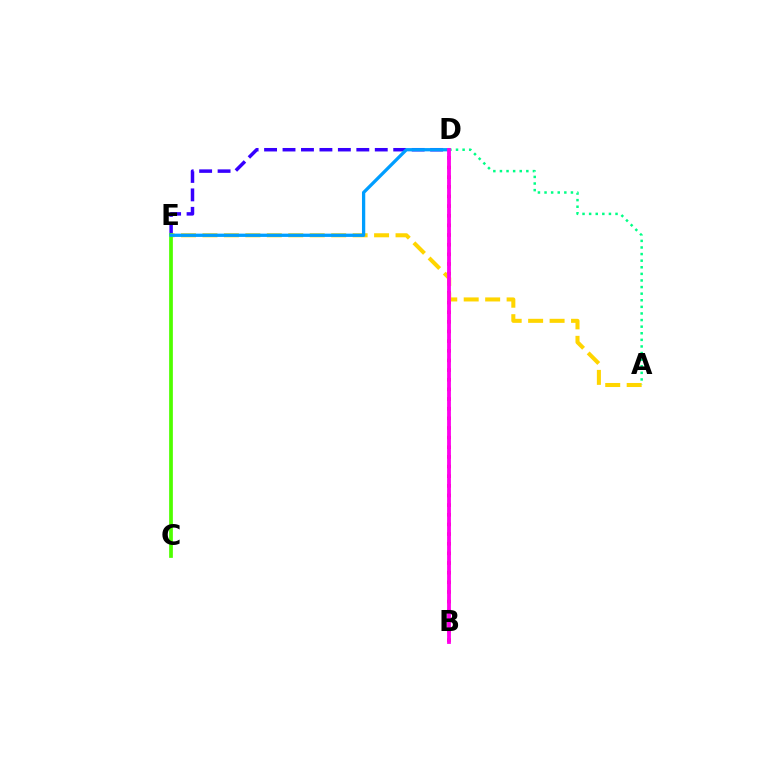{('B', 'D'): [{'color': '#ff0000', 'line_style': 'dotted', 'thickness': 2.62}, {'color': '#ff00ed', 'line_style': 'solid', 'thickness': 2.74}], ('D', 'E'): [{'color': '#3700ff', 'line_style': 'dashed', 'thickness': 2.51}, {'color': '#009eff', 'line_style': 'solid', 'thickness': 2.36}], ('A', 'E'): [{'color': '#ffd500', 'line_style': 'dashed', 'thickness': 2.91}], ('C', 'E'): [{'color': '#4fff00', 'line_style': 'solid', 'thickness': 2.68}], ('A', 'D'): [{'color': '#00ff86', 'line_style': 'dotted', 'thickness': 1.79}]}